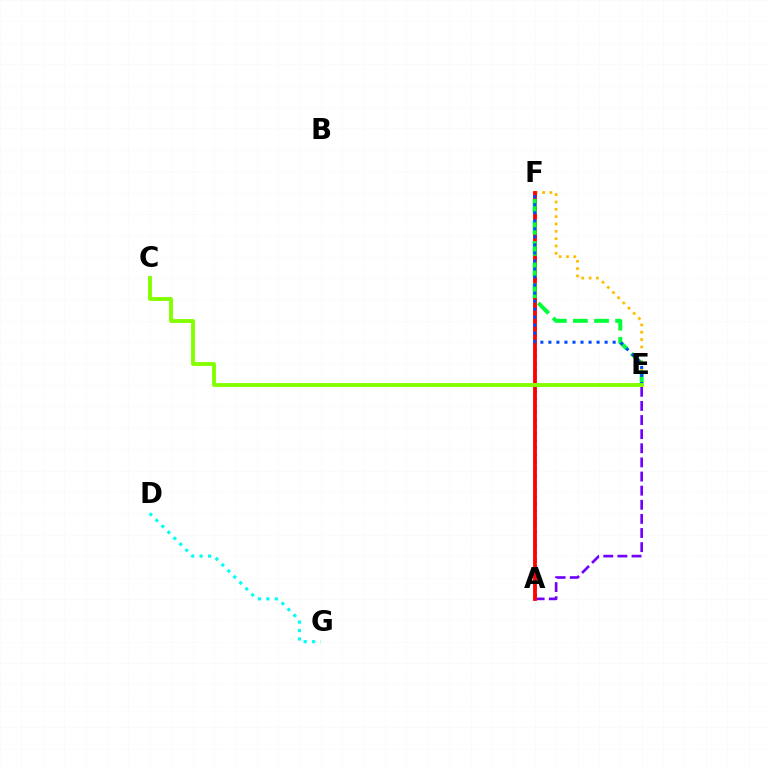{('E', 'F'): [{'color': '#ffbd00', 'line_style': 'dotted', 'thickness': 1.99}, {'color': '#00ff39', 'line_style': 'dashed', 'thickness': 2.87}, {'color': '#004bff', 'line_style': 'dotted', 'thickness': 2.18}], ('A', 'E'): [{'color': '#7200ff', 'line_style': 'dashed', 'thickness': 1.92}], ('A', 'F'): [{'color': '#ff00cf', 'line_style': 'dotted', 'thickness': 1.91}, {'color': '#ff0000', 'line_style': 'solid', 'thickness': 2.74}], ('C', 'E'): [{'color': '#84ff00', 'line_style': 'solid', 'thickness': 2.8}], ('D', 'G'): [{'color': '#00fff6', 'line_style': 'dotted', 'thickness': 2.29}]}